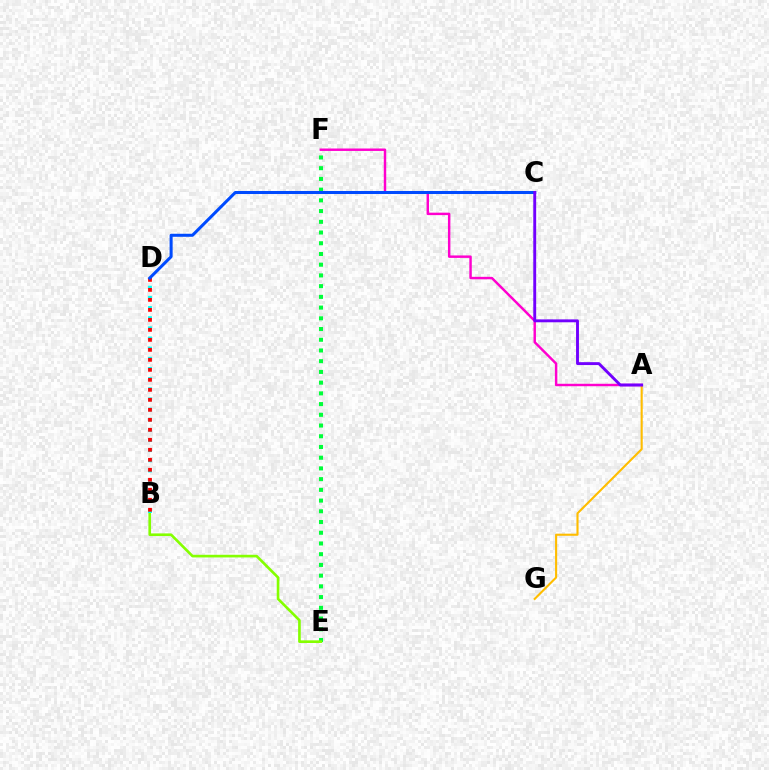{('A', 'G'): [{'color': '#ffbd00', 'line_style': 'solid', 'thickness': 1.52}], ('A', 'F'): [{'color': '#ff00cf', 'line_style': 'solid', 'thickness': 1.76}], ('E', 'F'): [{'color': '#00ff39', 'line_style': 'dotted', 'thickness': 2.91}], ('B', 'E'): [{'color': '#84ff00', 'line_style': 'solid', 'thickness': 1.91}], ('B', 'D'): [{'color': '#00fff6', 'line_style': 'dotted', 'thickness': 2.76}, {'color': '#ff0000', 'line_style': 'dotted', 'thickness': 2.72}], ('C', 'D'): [{'color': '#004bff', 'line_style': 'solid', 'thickness': 2.18}], ('A', 'C'): [{'color': '#7200ff', 'line_style': 'solid', 'thickness': 2.08}]}